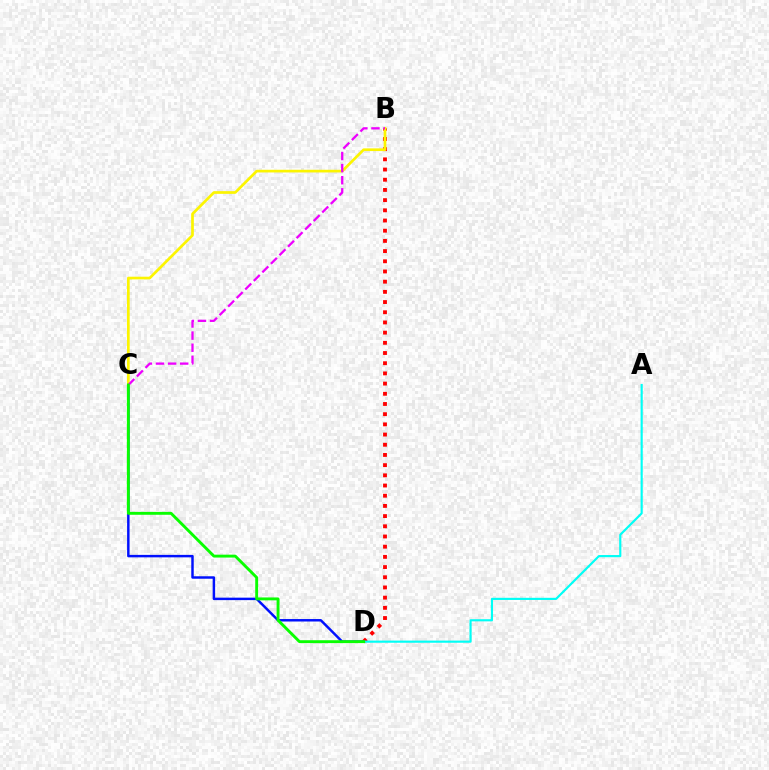{('B', 'D'): [{'color': '#ff0000', 'line_style': 'dotted', 'thickness': 2.77}], ('A', 'D'): [{'color': '#00fff6', 'line_style': 'solid', 'thickness': 1.55}], ('C', 'D'): [{'color': '#0010ff', 'line_style': 'solid', 'thickness': 1.77}, {'color': '#08ff00', 'line_style': 'solid', 'thickness': 2.08}], ('B', 'C'): [{'color': '#fcf500', 'line_style': 'solid', 'thickness': 1.94}, {'color': '#ee00ff', 'line_style': 'dashed', 'thickness': 1.64}]}